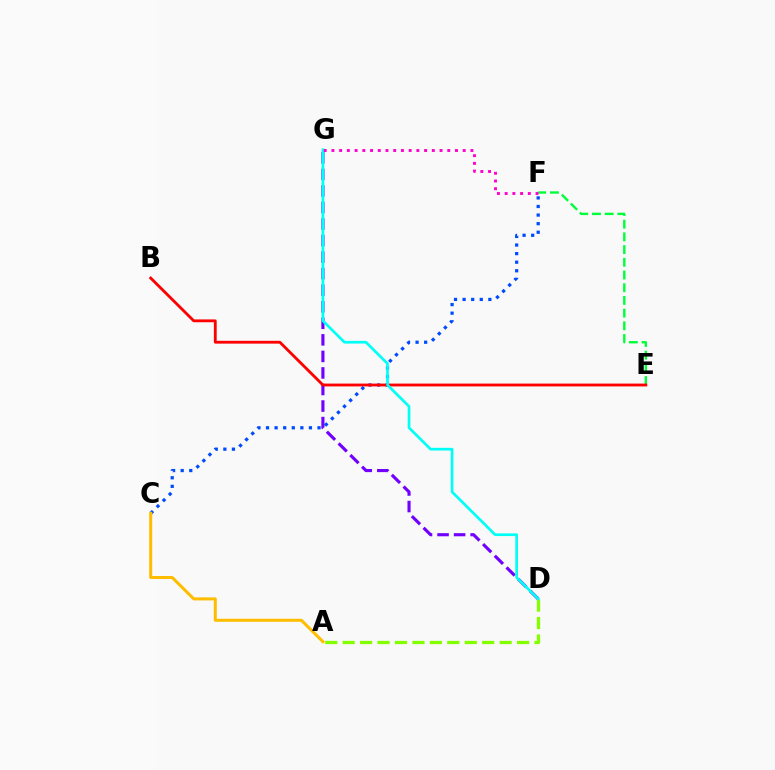{('A', 'D'): [{'color': '#84ff00', 'line_style': 'dashed', 'thickness': 2.37}], ('E', 'F'): [{'color': '#00ff39', 'line_style': 'dashed', 'thickness': 1.73}], ('D', 'G'): [{'color': '#7200ff', 'line_style': 'dashed', 'thickness': 2.25}, {'color': '#00fff6', 'line_style': 'solid', 'thickness': 1.94}], ('C', 'F'): [{'color': '#004bff', 'line_style': 'dotted', 'thickness': 2.33}], ('A', 'C'): [{'color': '#ffbd00', 'line_style': 'solid', 'thickness': 2.18}], ('B', 'E'): [{'color': '#ff0000', 'line_style': 'solid', 'thickness': 2.03}], ('F', 'G'): [{'color': '#ff00cf', 'line_style': 'dotted', 'thickness': 2.1}]}